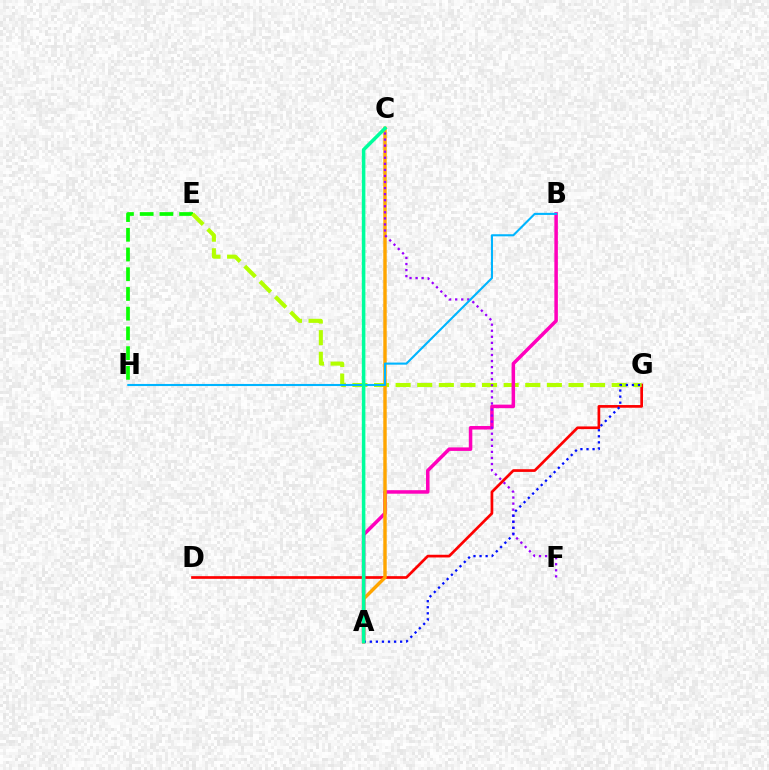{('D', 'G'): [{'color': '#ff0000', 'line_style': 'solid', 'thickness': 1.94}], ('E', 'H'): [{'color': '#08ff00', 'line_style': 'dashed', 'thickness': 2.68}], ('E', 'G'): [{'color': '#b3ff00', 'line_style': 'dashed', 'thickness': 2.94}], ('A', 'B'): [{'color': '#ff00bd', 'line_style': 'solid', 'thickness': 2.53}], ('A', 'C'): [{'color': '#ffa500', 'line_style': 'solid', 'thickness': 2.47}, {'color': '#00ff9d', 'line_style': 'solid', 'thickness': 2.54}], ('C', 'F'): [{'color': '#9b00ff', 'line_style': 'dotted', 'thickness': 1.65}], ('A', 'G'): [{'color': '#0010ff', 'line_style': 'dotted', 'thickness': 1.65}], ('B', 'H'): [{'color': '#00b5ff', 'line_style': 'solid', 'thickness': 1.51}]}